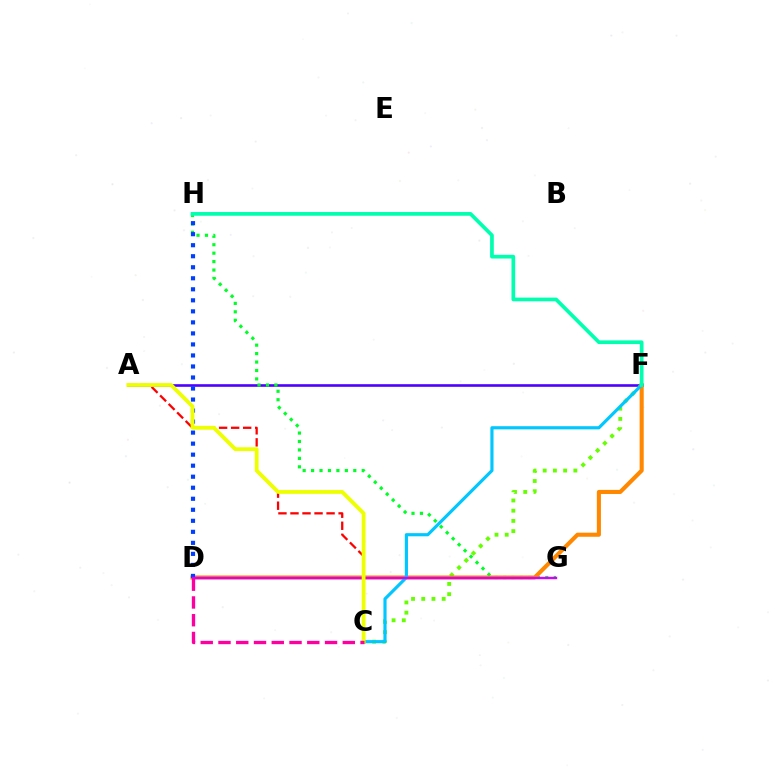{('A', 'F'): [{'color': '#4f00ff', 'line_style': 'solid', 'thickness': 1.89}], ('C', 'F'): [{'color': '#66ff00', 'line_style': 'dotted', 'thickness': 2.78}, {'color': '#00c7ff', 'line_style': 'solid', 'thickness': 2.27}], ('A', 'C'): [{'color': '#ff0000', 'line_style': 'dashed', 'thickness': 1.63}, {'color': '#eeff00', 'line_style': 'solid', 'thickness': 2.74}], ('G', 'H'): [{'color': '#00ff27', 'line_style': 'dotted', 'thickness': 2.29}], ('D', 'F'): [{'color': '#ff8800', 'line_style': 'solid', 'thickness': 2.94}], ('D', 'H'): [{'color': '#003fff', 'line_style': 'dotted', 'thickness': 3.0}], ('D', 'G'): [{'color': '#d600ff', 'line_style': 'solid', 'thickness': 1.71}], ('C', 'D'): [{'color': '#ff00a0', 'line_style': 'dashed', 'thickness': 2.41}], ('F', 'H'): [{'color': '#00ffaf', 'line_style': 'solid', 'thickness': 2.67}]}